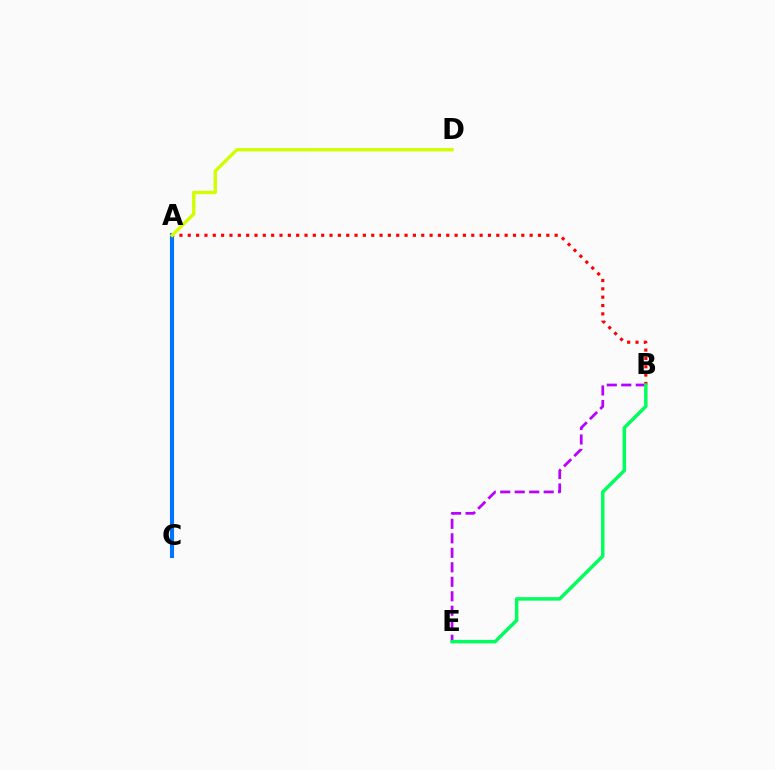{('B', 'E'): [{'color': '#b900ff', 'line_style': 'dashed', 'thickness': 1.97}, {'color': '#00ff5c', 'line_style': 'solid', 'thickness': 2.49}], ('A', 'C'): [{'color': '#0074ff', 'line_style': 'solid', 'thickness': 2.95}], ('A', 'B'): [{'color': '#ff0000', 'line_style': 'dotted', 'thickness': 2.27}], ('A', 'D'): [{'color': '#d1ff00', 'line_style': 'solid', 'thickness': 2.42}]}